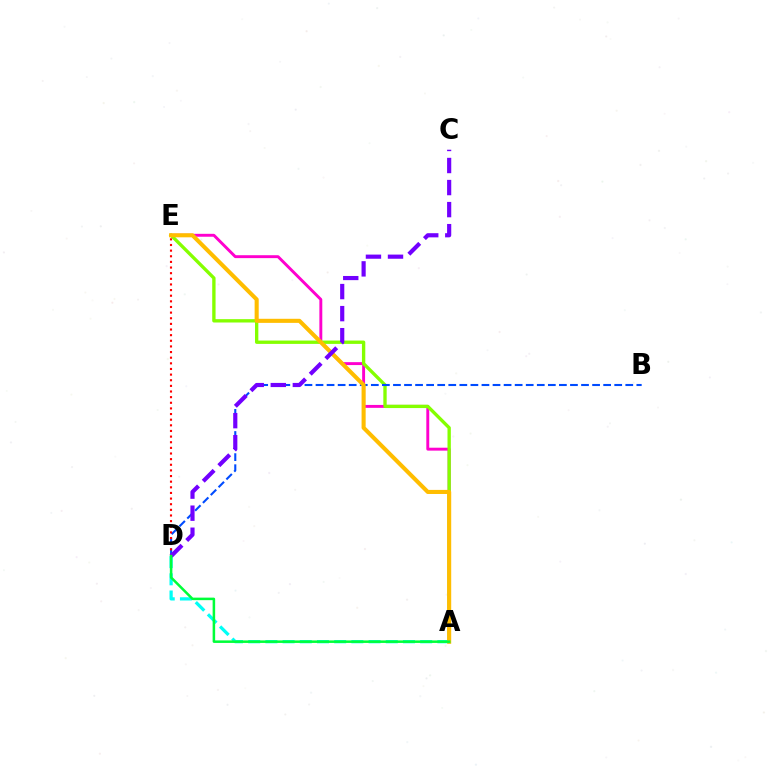{('A', 'E'): [{'color': '#ff00cf', 'line_style': 'solid', 'thickness': 2.1}, {'color': '#84ff00', 'line_style': 'solid', 'thickness': 2.41}, {'color': '#ffbd00', 'line_style': 'solid', 'thickness': 2.94}], ('A', 'D'): [{'color': '#00fff6', 'line_style': 'dashed', 'thickness': 2.34}, {'color': '#00ff39', 'line_style': 'solid', 'thickness': 1.82}], ('B', 'D'): [{'color': '#004bff', 'line_style': 'dashed', 'thickness': 1.5}], ('D', 'E'): [{'color': '#ff0000', 'line_style': 'dotted', 'thickness': 1.53}], ('C', 'D'): [{'color': '#7200ff', 'line_style': 'dashed', 'thickness': 3.0}]}